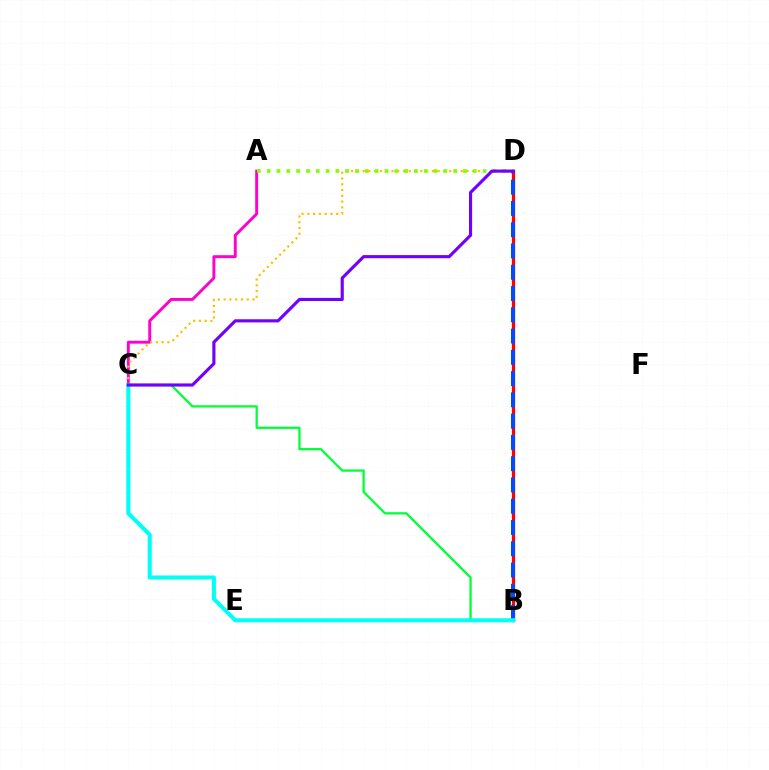{('A', 'C'): [{'color': '#ff00cf', 'line_style': 'solid', 'thickness': 2.1}], ('C', 'D'): [{'color': '#ffbd00', 'line_style': 'dotted', 'thickness': 1.57}, {'color': '#7200ff', 'line_style': 'solid', 'thickness': 2.26}], ('B', 'D'): [{'color': '#ff0000', 'line_style': 'solid', 'thickness': 2.36}, {'color': '#004bff', 'line_style': 'dashed', 'thickness': 2.89}], ('A', 'D'): [{'color': '#84ff00', 'line_style': 'dotted', 'thickness': 2.67}], ('B', 'C'): [{'color': '#00ff39', 'line_style': 'solid', 'thickness': 1.64}, {'color': '#00fff6', 'line_style': 'solid', 'thickness': 2.92}]}